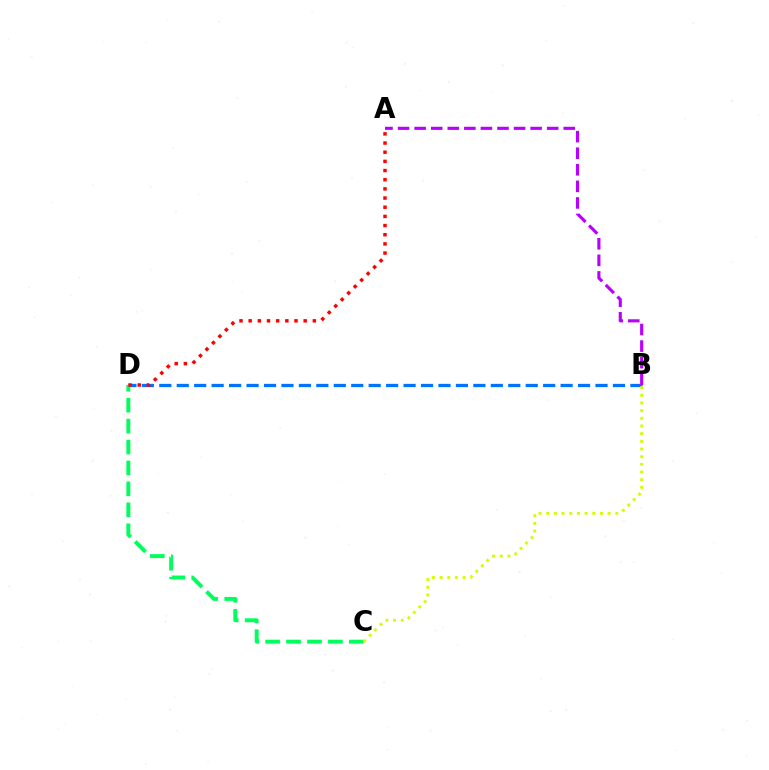{('B', 'D'): [{'color': '#0074ff', 'line_style': 'dashed', 'thickness': 2.37}], ('C', 'D'): [{'color': '#00ff5c', 'line_style': 'dashed', 'thickness': 2.84}], ('B', 'C'): [{'color': '#d1ff00', 'line_style': 'dotted', 'thickness': 2.08}], ('A', 'D'): [{'color': '#ff0000', 'line_style': 'dotted', 'thickness': 2.49}], ('A', 'B'): [{'color': '#b900ff', 'line_style': 'dashed', 'thickness': 2.25}]}